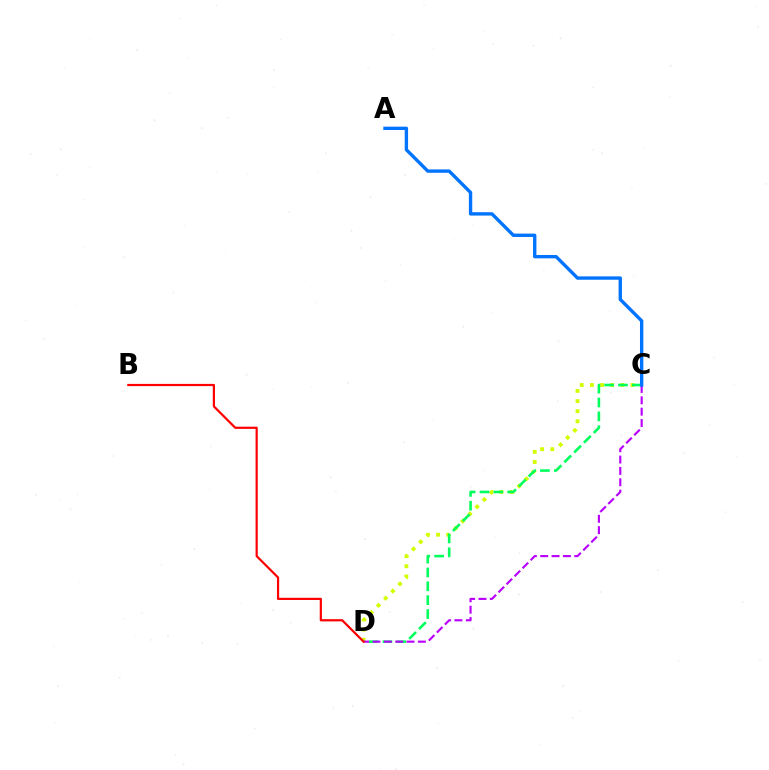{('C', 'D'): [{'color': '#d1ff00', 'line_style': 'dotted', 'thickness': 2.75}, {'color': '#00ff5c', 'line_style': 'dashed', 'thickness': 1.88}, {'color': '#b900ff', 'line_style': 'dashed', 'thickness': 1.54}], ('A', 'C'): [{'color': '#0074ff', 'line_style': 'solid', 'thickness': 2.42}], ('B', 'D'): [{'color': '#ff0000', 'line_style': 'solid', 'thickness': 1.59}]}